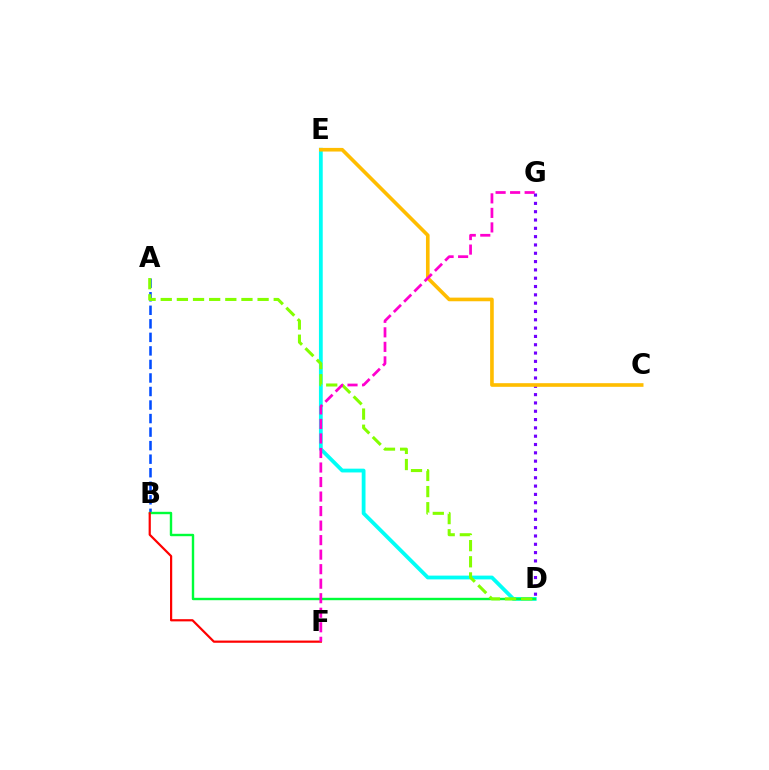{('A', 'B'): [{'color': '#004bff', 'line_style': 'dashed', 'thickness': 1.84}], ('D', 'G'): [{'color': '#7200ff', 'line_style': 'dotted', 'thickness': 2.26}], ('D', 'E'): [{'color': '#00fff6', 'line_style': 'solid', 'thickness': 2.73}], ('C', 'E'): [{'color': '#ffbd00', 'line_style': 'solid', 'thickness': 2.62}], ('B', 'D'): [{'color': '#00ff39', 'line_style': 'solid', 'thickness': 1.73}], ('B', 'F'): [{'color': '#ff0000', 'line_style': 'solid', 'thickness': 1.59}], ('A', 'D'): [{'color': '#84ff00', 'line_style': 'dashed', 'thickness': 2.19}], ('F', 'G'): [{'color': '#ff00cf', 'line_style': 'dashed', 'thickness': 1.97}]}